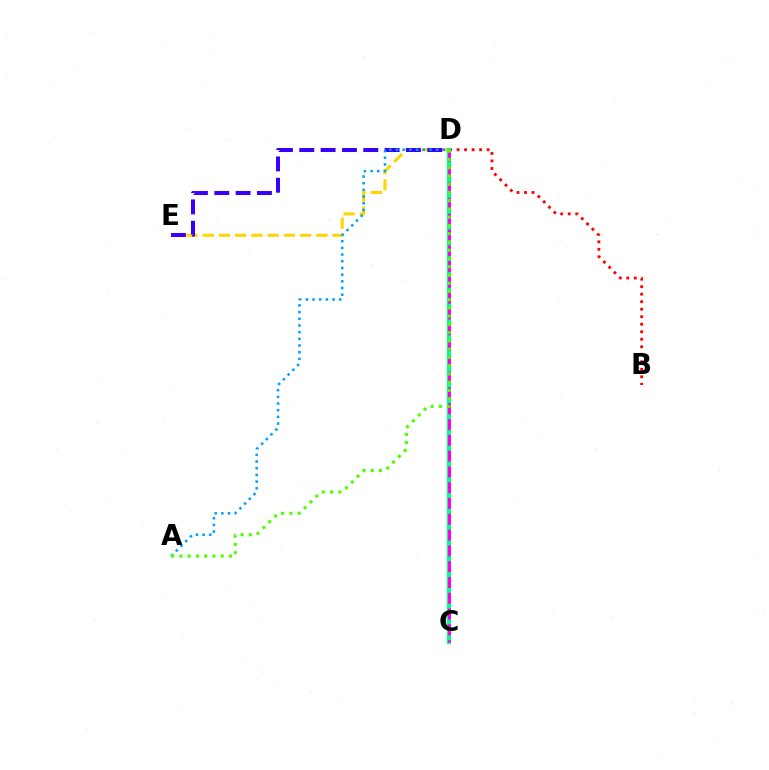{('D', 'E'): [{'color': '#ffd500', 'line_style': 'dashed', 'thickness': 2.2}, {'color': '#3700ff', 'line_style': 'dashed', 'thickness': 2.9}], ('A', 'D'): [{'color': '#009eff', 'line_style': 'dotted', 'thickness': 1.82}, {'color': '#4fff00', 'line_style': 'dotted', 'thickness': 2.24}], ('B', 'D'): [{'color': '#ff0000', 'line_style': 'dotted', 'thickness': 2.04}], ('C', 'D'): [{'color': '#00ff86', 'line_style': 'solid', 'thickness': 3.0}, {'color': '#ff00ed', 'line_style': 'dashed', 'thickness': 2.15}]}